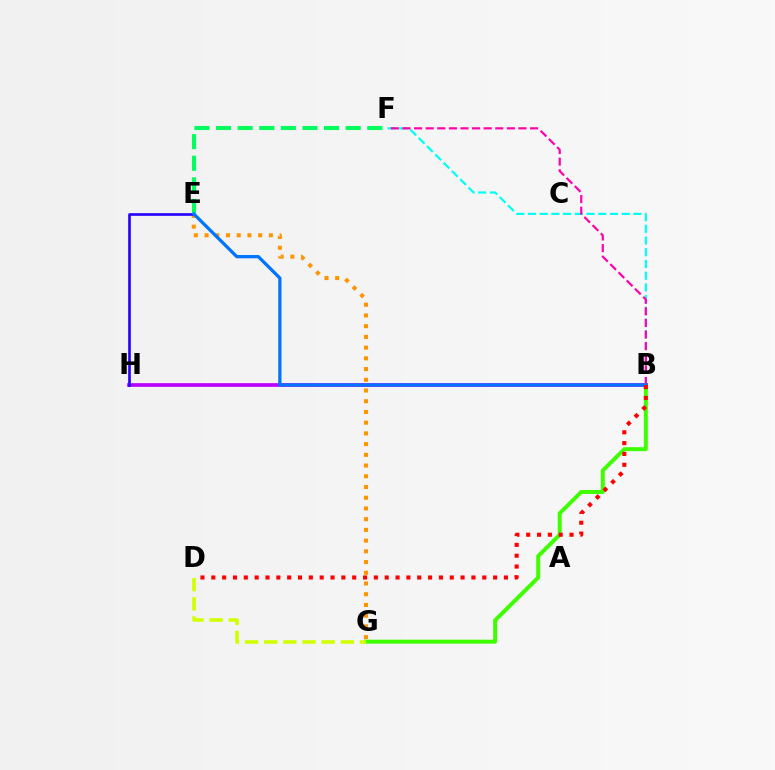{('E', 'G'): [{'color': '#ff9400', 'line_style': 'dotted', 'thickness': 2.91}], ('B', 'G'): [{'color': '#3dff00', 'line_style': 'solid', 'thickness': 2.85}], ('B', 'H'): [{'color': '#b900ff', 'line_style': 'solid', 'thickness': 2.65}], ('B', 'F'): [{'color': '#00fff6', 'line_style': 'dashed', 'thickness': 1.59}, {'color': '#ff00ac', 'line_style': 'dashed', 'thickness': 1.58}], ('E', 'H'): [{'color': '#2500ff', 'line_style': 'solid', 'thickness': 1.9}], ('D', 'G'): [{'color': '#d1ff00', 'line_style': 'dashed', 'thickness': 2.6}], ('E', 'F'): [{'color': '#00ff5c', 'line_style': 'dashed', 'thickness': 2.93}], ('B', 'E'): [{'color': '#0074ff', 'line_style': 'solid', 'thickness': 2.34}], ('B', 'D'): [{'color': '#ff0000', 'line_style': 'dotted', 'thickness': 2.94}]}